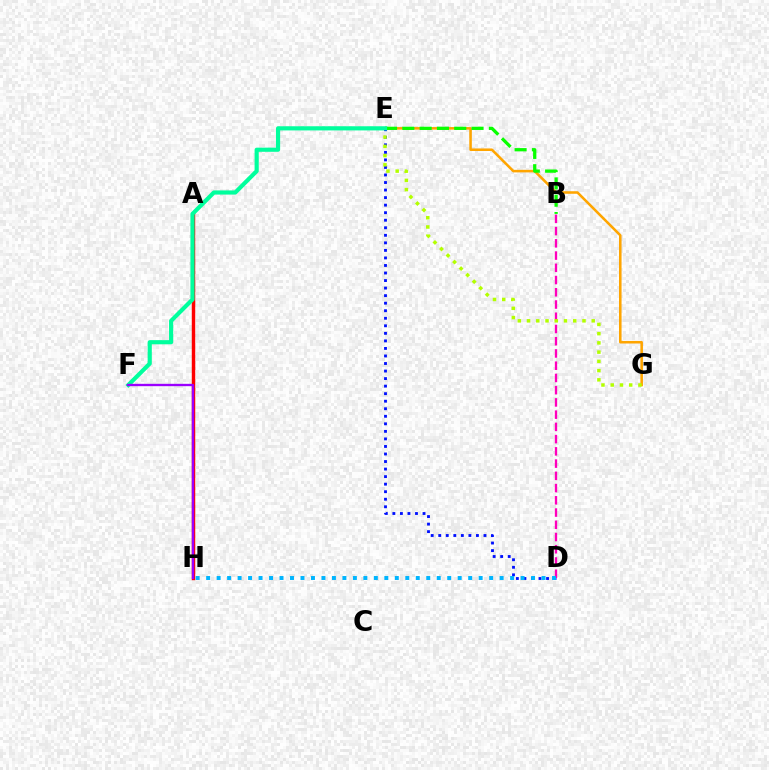{('E', 'G'): [{'color': '#ffa500', 'line_style': 'solid', 'thickness': 1.84}, {'color': '#b3ff00', 'line_style': 'dotted', 'thickness': 2.51}], ('B', 'E'): [{'color': '#08ff00', 'line_style': 'dashed', 'thickness': 2.35}], ('D', 'E'): [{'color': '#0010ff', 'line_style': 'dotted', 'thickness': 2.05}], ('B', 'D'): [{'color': '#ff00bd', 'line_style': 'dashed', 'thickness': 1.66}], ('A', 'H'): [{'color': '#ff0000', 'line_style': 'solid', 'thickness': 2.48}], ('E', 'F'): [{'color': '#00ff9d', 'line_style': 'solid', 'thickness': 3.0}], ('D', 'H'): [{'color': '#00b5ff', 'line_style': 'dotted', 'thickness': 2.85}], ('F', 'H'): [{'color': '#9b00ff', 'line_style': 'solid', 'thickness': 1.69}]}